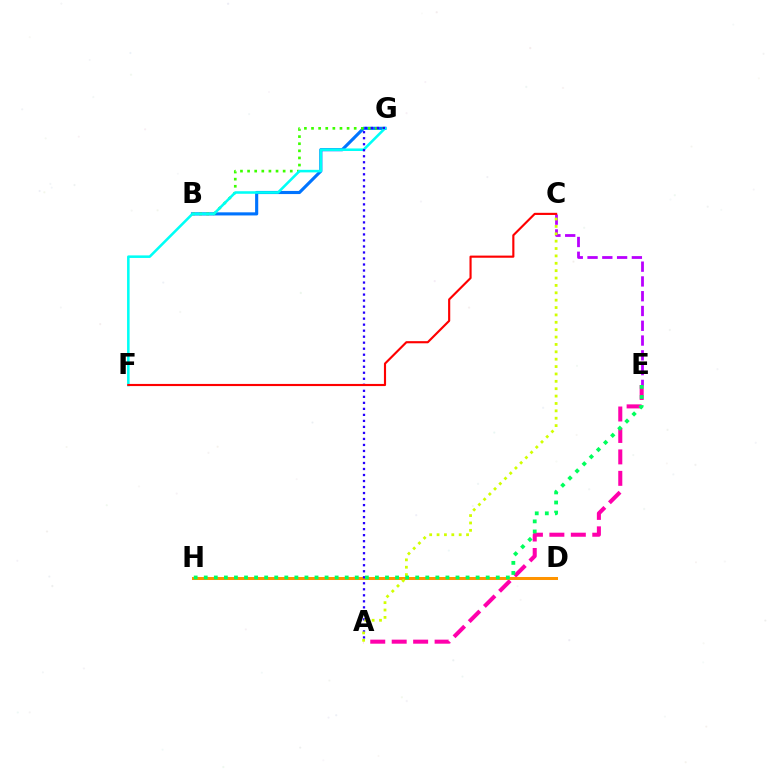{('C', 'E'): [{'color': '#b900ff', 'line_style': 'dashed', 'thickness': 2.01}], ('A', 'E'): [{'color': '#ff00ac', 'line_style': 'dashed', 'thickness': 2.91}], ('B', 'G'): [{'color': '#0074ff', 'line_style': 'solid', 'thickness': 2.25}, {'color': '#3dff00', 'line_style': 'dotted', 'thickness': 1.93}], ('D', 'H'): [{'color': '#ff9400', 'line_style': 'solid', 'thickness': 2.17}], ('F', 'G'): [{'color': '#00fff6', 'line_style': 'solid', 'thickness': 1.84}], ('A', 'G'): [{'color': '#2500ff', 'line_style': 'dotted', 'thickness': 1.63}], ('A', 'C'): [{'color': '#d1ff00', 'line_style': 'dotted', 'thickness': 2.0}], ('E', 'H'): [{'color': '#00ff5c', 'line_style': 'dotted', 'thickness': 2.74}], ('C', 'F'): [{'color': '#ff0000', 'line_style': 'solid', 'thickness': 1.54}]}